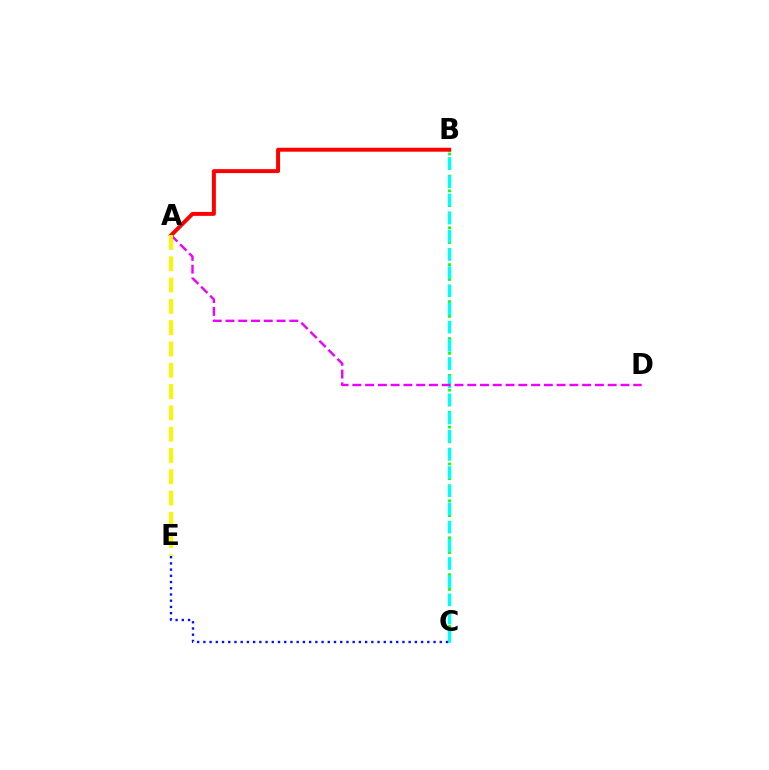{('B', 'C'): [{'color': '#08ff00', 'line_style': 'dotted', 'thickness': 2.01}, {'color': '#00fff6', 'line_style': 'dashed', 'thickness': 2.47}], ('C', 'E'): [{'color': '#0010ff', 'line_style': 'dotted', 'thickness': 1.69}], ('A', 'D'): [{'color': '#ee00ff', 'line_style': 'dashed', 'thickness': 1.73}], ('A', 'B'): [{'color': '#ff0000', 'line_style': 'solid', 'thickness': 2.84}], ('A', 'E'): [{'color': '#fcf500', 'line_style': 'dashed', 'thickness': 2.89}]}